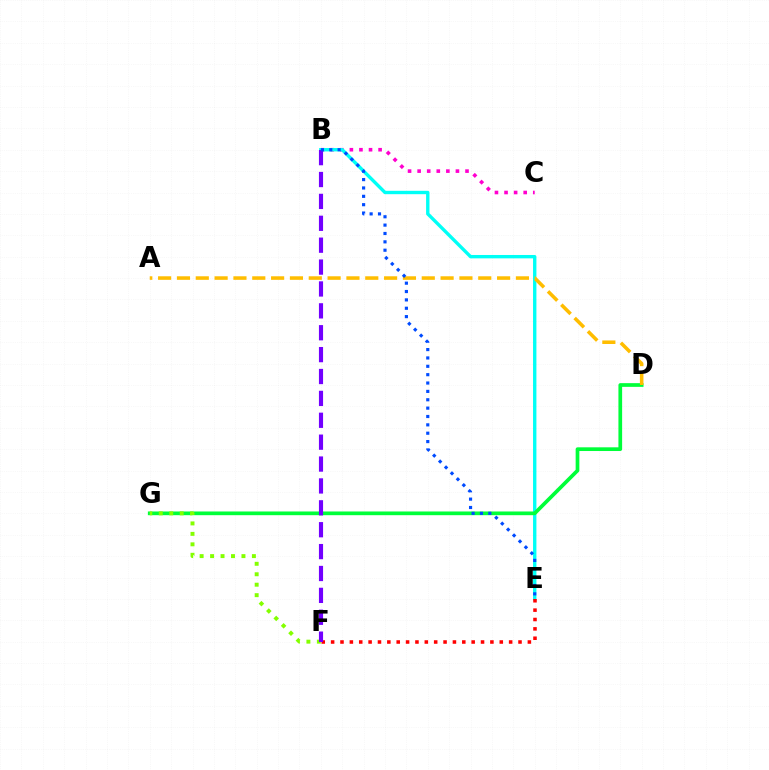{('B', 'C'): [{'color': '#ff00cf', 'line_style': 'dotted', 'thickness': 2.6}], ('B', 'E'): [{'color': '#00fff6', 'line_style': 'solid', 'thickness': 2.43}, {'color': '#004bff', 'line_style': 'dotted', 'thickness': 2.27}], ('E', 'F'): [{'color': '#ff0000', 'line_style': 'dotted', 'thickness': 2.55}], ('D', 'G'): [{'color': '#00ff39', 'line_style': 'solid', 'thickness': 2.67}], ('F', 'G'): [{'color': '#84ff00', 'line_style': 'dotted', 'thickness': 2.84}], ('A', 'D'): [{'color': '#ffbd00', 'line_style': 'dashed', 'thickness': 2.56}], ('B', 'F'): [{'color': '#7200ff', 'line_style': 'dashed', 'thickness': 2.97}]}